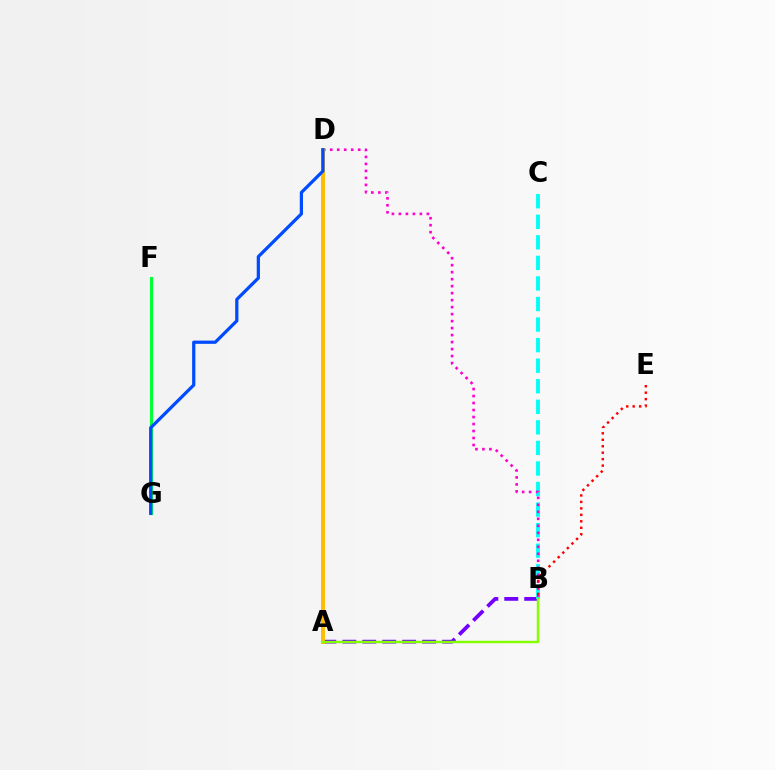{('A', 'B'): [{'color': '#7200ff', 'line_style': 'dashed', 'thickness': 2.71}, {'color': '#84ff00', 'line_style': 'solid', 'thickness': 1.76}], ('B', 'C'): [{'color': '#00fff6', 'line_style': 'dashed', 'thickness': 2.79}], ('B', 'D'): [{'color': '#ff00cf', 'line_style': 'dotted', 'thickness': 1.9}], ('F', 'G'): [{'color': '#00ff39', 'line_style': 'solid', 'thickness': 2.25}], ('A', 'D'): [{'color': '#ffbd00', 'line_style': 'solid', 'thickness': 2.86}], ('D', 'G'): [{'color': '#004bff', 'line_style': 'solid', 'thickness': 2.33}], ('B', 'E'): [{'color': '#ff0000', 'line_style': 'dotted', 'thickness': 1.76}]}